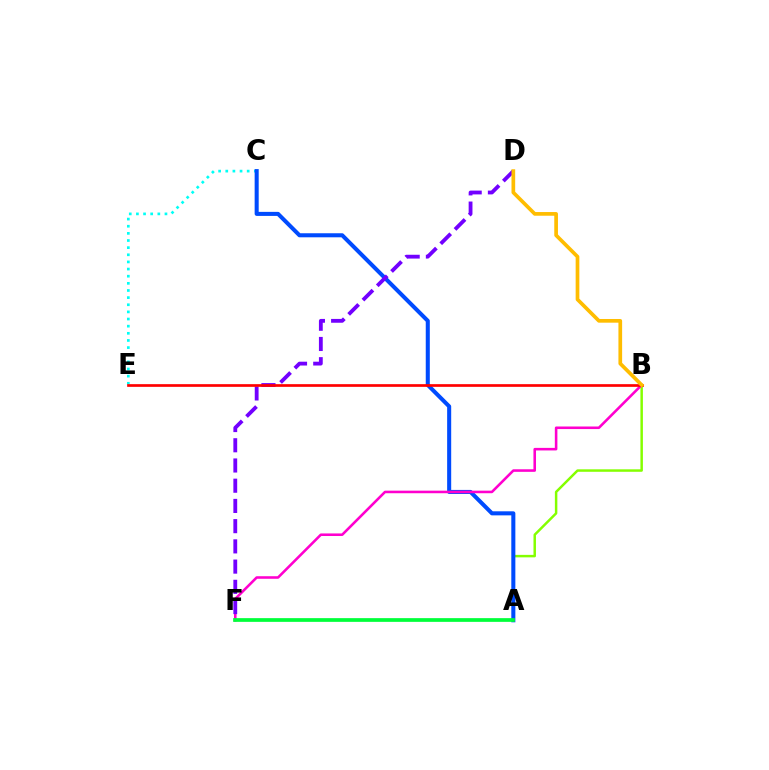{('C', 'E'): [{'color': '#00fff6', 'line_style': 'dotted', 'thickness': 1.94}], ('A', 'B'): [{'color': '#84ff00', 'line_style': 'solid', 'thickness': 1.78}], ('A', 'C'): [{'color': '#004bff', 'line_style': 'solid', 'thickness': 2.91}], ('B', 'F'): [{'color': '#ff00cf', 'line_style': 'solid', 'thickness': 1.85}], ('D', 'F'): [{'color': '#7200ff', 'line_style': 'dashed', 'thickness': 2.75}], ('A', 'F'): [{'color': '#00ff39', 'line_style': 'solid', 'thickness': 2.68}], ('B', 'E'): [{'color': '#ff0000', 'line_style': 'solid', 'thickness': 1.93}], ('B', 'D'): [{'color': '#ffbd00', 'line_style': 'solid', 'thickness': 2.66}]}